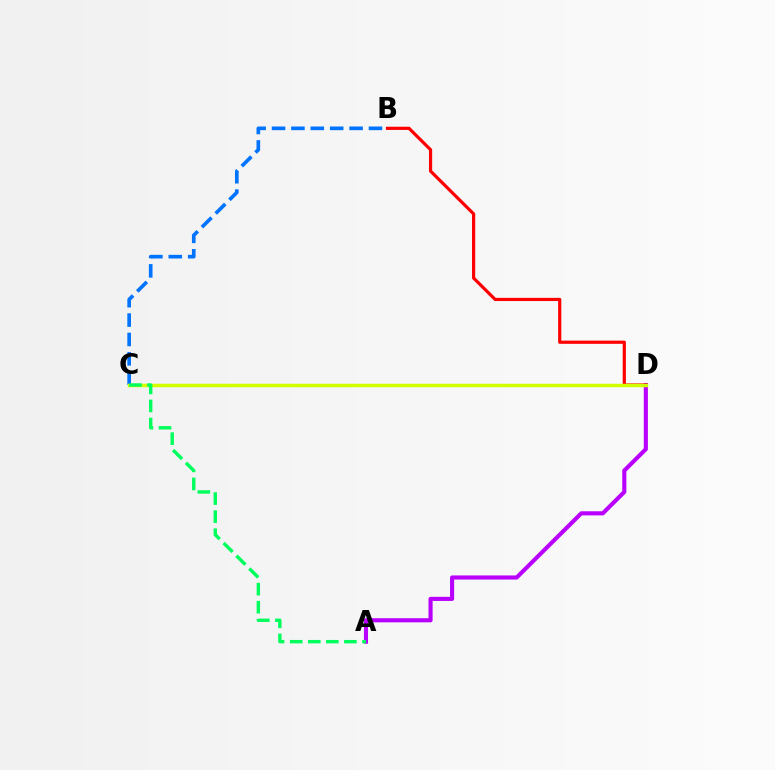{('B', 'C'): [{'color': '#0074ff', 'line_style': 'dashed', 'thickness': 2.63}], ('A', 'D'): [{'color': '#b900ff', 'line_style': 'solid', 'thickness': 2.96}], ('B', 'D'): [{'color': '#ff0000', 'line_style': 'solid', 'thickness': 2.3}], ('C', 'D'): [{'color': '#d1ff00', 'line_style': 'solid', 'thickness': 2.49}], ('A', 'C'): [{'color': '#00ff5c', 'line_style': 'dashed', 'thickness': 2.46}]}